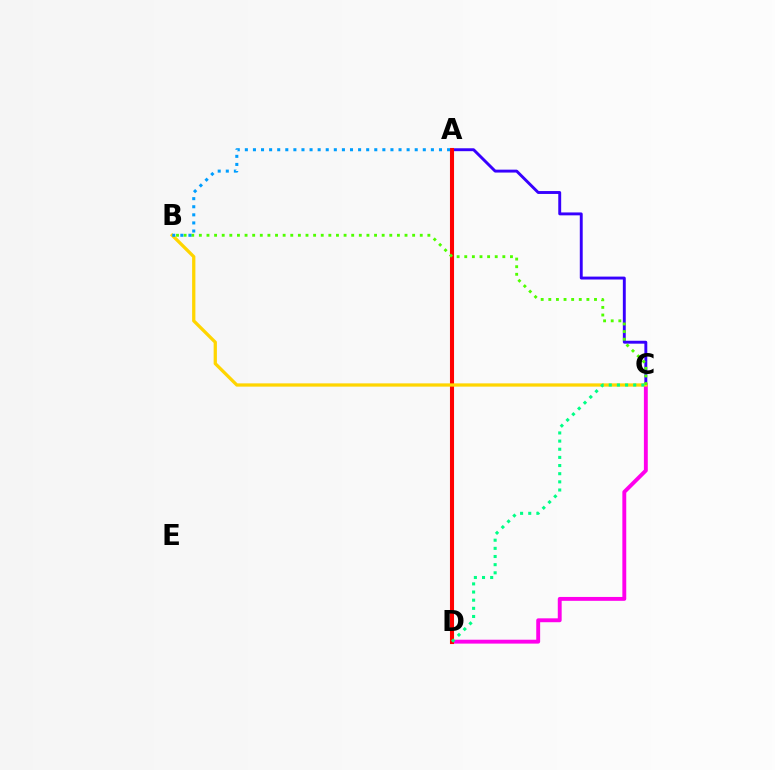{('A', 'C'): [{'color': '#3700ff', 'line_style': 'solid', 'thickness': 2.09}], ('C', 'D'): [{'color': '#ff00ed', 'line_style': 'solid', 'thickness': 2.8}, {'color': '#00ff86', 'line_style': 'dotted', 'thickness': 2.21}], ('A', 'D'): [{'color': '#ff0000', 'line_style': 'solid', 'thickness': 2.93}], ('B', 'C'): [{'color': '#ffd500', 'line_style': 'solid', 'thickness': 2.35}, {'color': '#4fff00', 'line_style': 'dotted', 'thickness': 2.07}], ('A', 'B'): [{'color': '#009eff', 'line_style': 'dotted', 'thickness': 2.2}]}